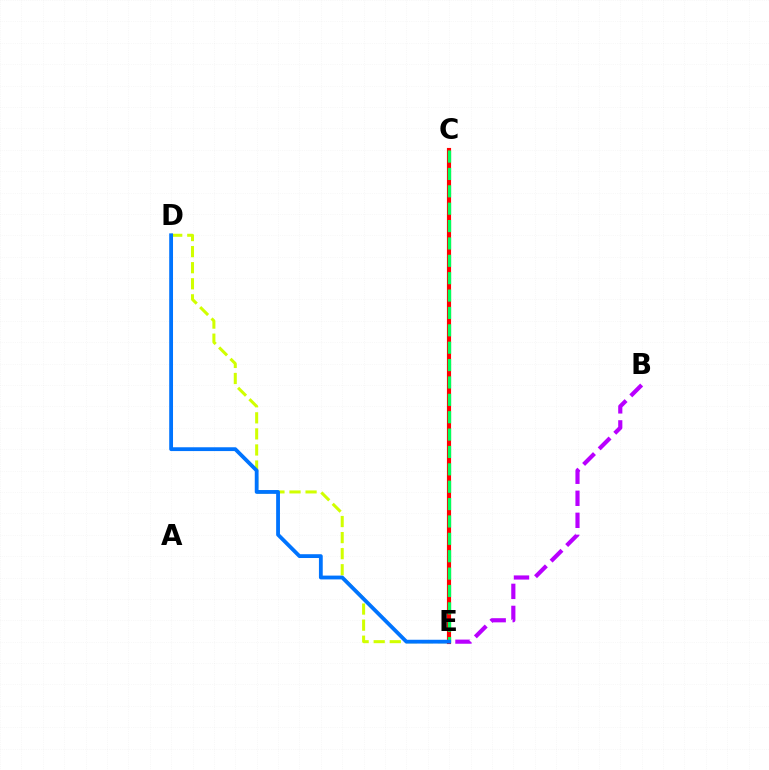{('D', 'E'): [{'color': '#d1ff00', 'line_style': 'dashed', 'thickness': 2.18}, {'color': '#0074ff', 'line_style': 'solid', 'thickness': 2.74}], ('B', 'E'): [{'color': '#b900ff', 'line_style': 'dashed', 'thickness': 2.99}], ('C', 'E'): [{'color': '#ff0000', 'line_style': 'solid', 'thickness': 2.98}, {'color': '#00ff5c', 'line_style': 'dashed', 'thickness': 2.36}]}